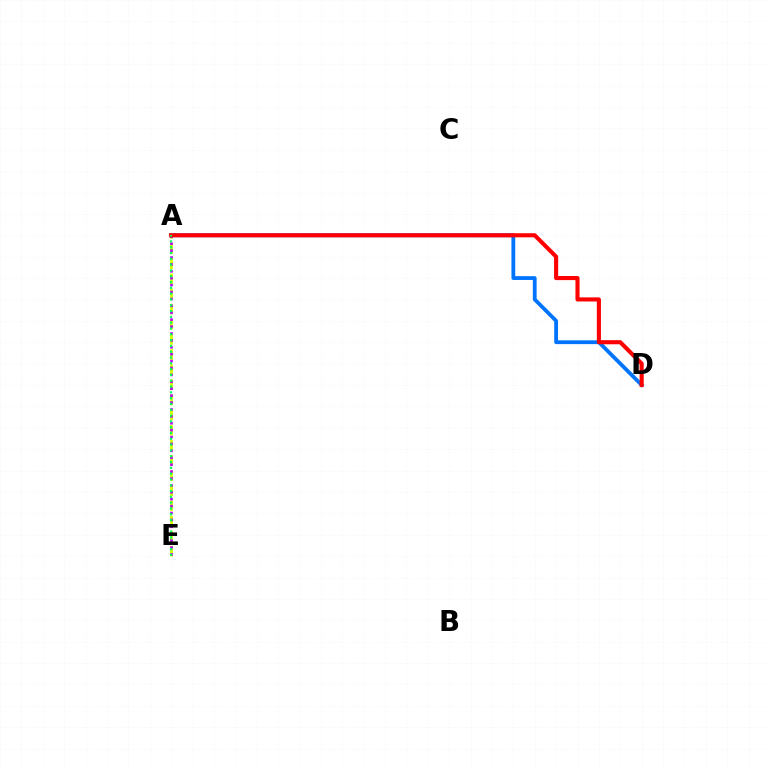{('A', 'D'): [{'color': '#0074ff', 'line_style': 'solid', 'thickness': 2.74}, {'color': '#ff0000', 'line_style': 'solid', 'thickness': 2.96}], ('A', 'E'): [{'color': '#d1ff00', 'line_style': 'dashed', 'thickness': 2.06}, {'color': '#b900ff', 'line_style': 'dotted', 'thickness': 1.88}, {'color': '#00ff5c', 'line_style': 'dotted', 'thickness': 1.58}]}